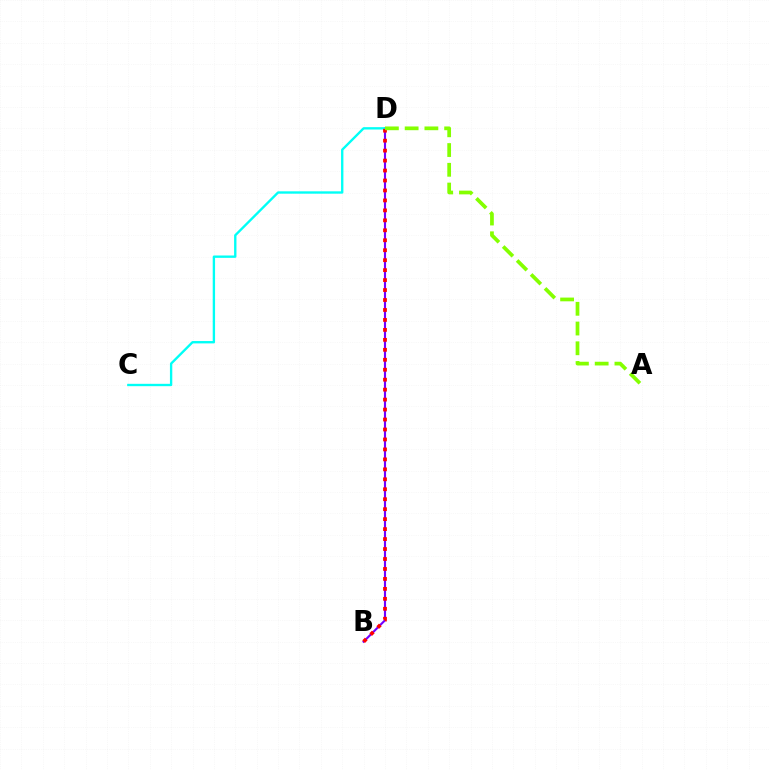{('B', 'D'): [{'color': '#7200ff', 'line_style': 'solid', 'thickness': 1.53}, {'color': '#ff0000', 'line_style': 'dotted', 'thickness': 2.71}], ('C', 'D'): [{'color': '#00fff6', 'line_style': 'solid', 'thickness': 1.7}], ('A', 'D'): [{'color': '#84ff00', 'line_style': 'dashed', 'thickness': 2.68}]}